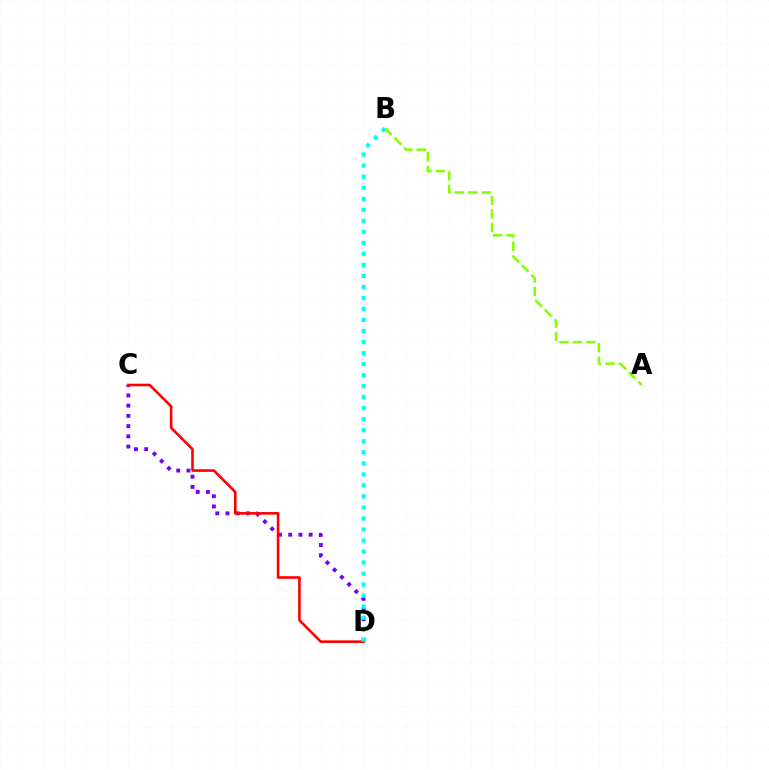{('A', 'B'): [{'color': '#84ff00', 'line_style': 'dashed', 'thickness': 1.83}], ('C', 'D'): [{'color': '#7200ff', 'line_style': 'dotted', 'thickness': 2.78}, {'color': '#ff0000', 'line_style': 'solid', 'thickness': 1.87}], ('B', 'D'): [{'color': '#00fff6', 'line_style': 'dotted', 'thickness': 3.0}]}